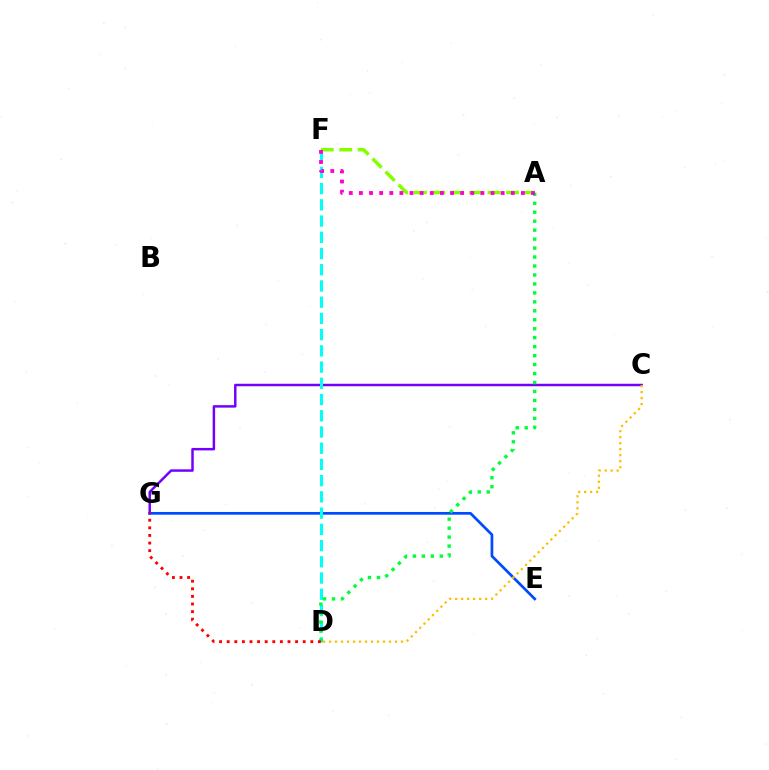{('E', 'G'): [{'color': '#004bff', 'line_style': 'solid', 'thickness': 1.96}], ('C', 'G'): [{'color': '#7200ff', 'line_style': 'solid', 'thickness': 1.78}], ('D', 'F'): [{'color': '#00fff6', 'line_style': 'dashed', 'thickness': 2.2}], ('A', 'D'): [{'color': '#00ff39', 'line_style': 'dotted', 'thickness': 2.44}], ('D', 'G'): [{'color': '#ff0000', 'line_style': 'dotted', 'thickness': 2.07}], ('A', 'F'): [{'color': '#84ff00', 'line_style': 'dashed', 'thickness': 2.51}, {'color': '#ff00cf', 'line_style': 'dotted', 'thickness': 2.75}], ('C', 'D'): [{'color': '#ffbd00', 'line_style': 'dotted', 'thickness': 1.63}]}